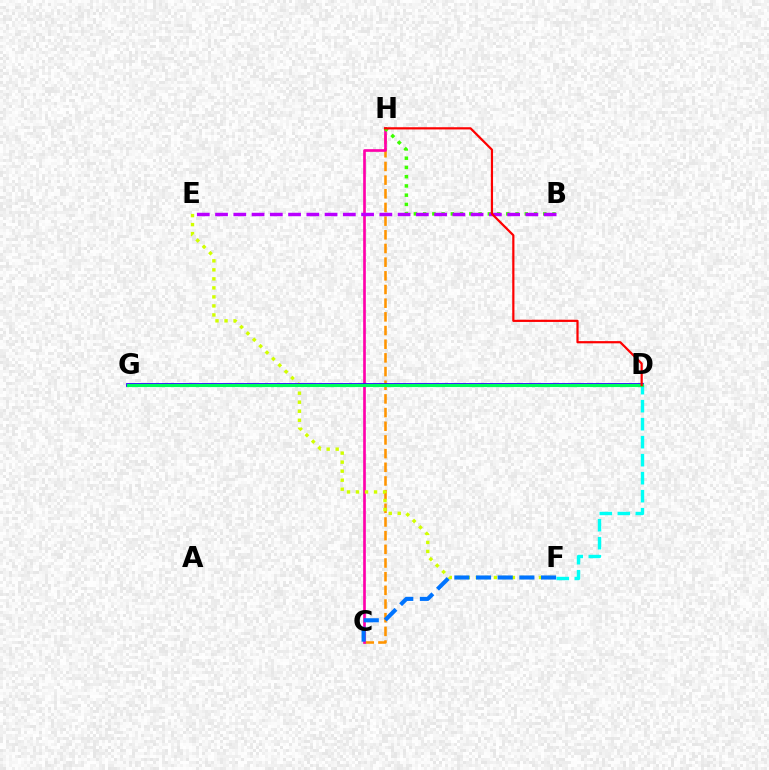{('C', 'H'): [{'color': '#ff9400', 'line_style': 'dashed', 'thickness': 1.86}, {'color': '#ff00ac', 'line_style': 'solid', 'thickness': 1.92}], ('E', 'F'): [{'color': '#d1ff00', 'line_style': 'dotted', 'thickness': 2.45}], ('D', 'F'): [{'color': '#00fff6', 'line_style': 'dashed', 'thickness': 2.45}], ('D', 'G'): [{'color': '#2500ff', 'line_style': 'solid', 'thickness': 2.71}, {'color': '#00ff5c', 'line_style': 'solid', 'thickness': 2.25}], ('B', 'H'): [{'color': '#3dff00', 'line_style': 'dotted', 'thickness': 2.51}], ('B', 'E'): [{'color': '#b900ff', 'line_style': 'dashed', 'thickness': 2.48}], ('C', 'F'): [{'color': '#0074ff', 'line_style': 'dashed', 'thickness': 2.94}], ('D', 'H'): [{'color': '#ff0000', 'line_style': 'solid', 'thickness': 1.59}]}